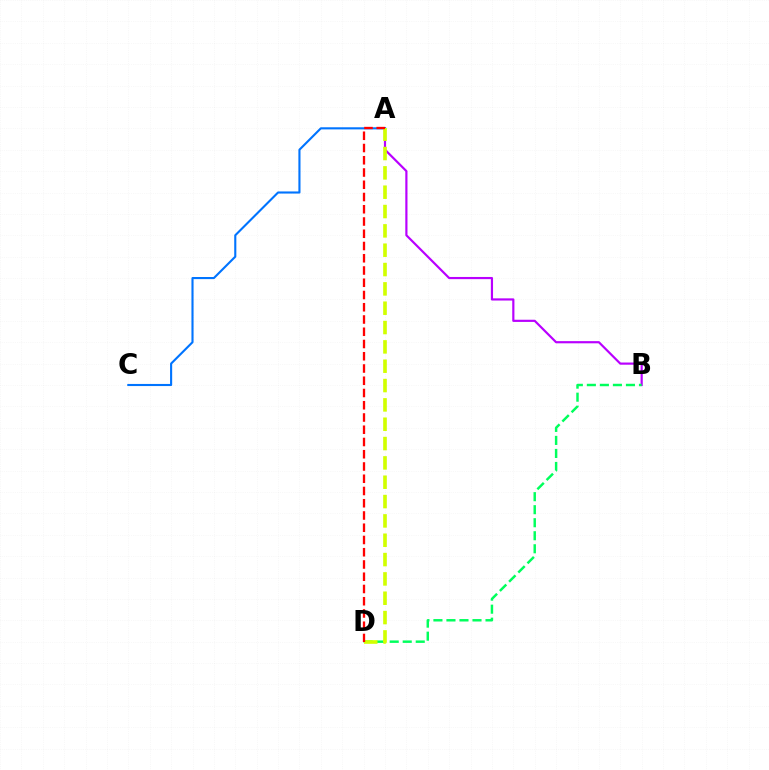{('A', 'B'): [{'color': '#b900ff', 'line_style': 'solid', 'thickness': 1.57}], ('A', 'C'): [{'color': '#0074ff', 'line_style': 'solid', 'thickness': 1.52}], ('B', 'D'): [{'color': '#00ff5c', 'line_style': 'dashed', 'thickness': 1.77}], ('A', 'D'): [{'color': '#d1ff00', 'line_style': 'dashed', 'thickness': 2.63}, {'color': '#ff0000', 'line_style': 'dashed', 'thickness': 1.66}]}